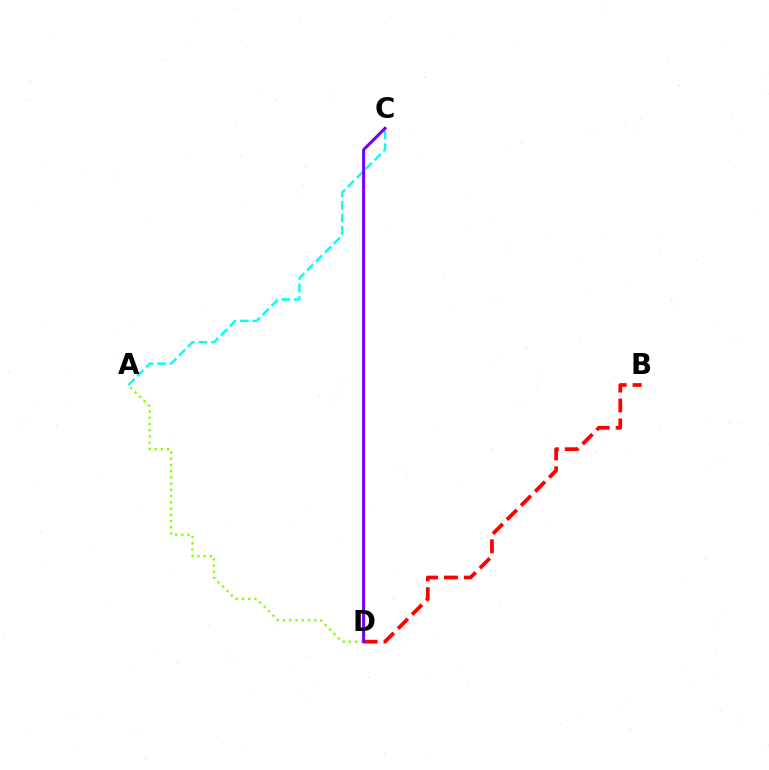{('A', 'D'): [{'color': '#84ff00', 'line_style': 'dotted', 'thickness': 1.69}], ('B', 'D'): [{'color': '#ff0000', 'line_style': 'dashed', 'thickness': 2.7}], ('A', 'C'): [{'color': '#00fff6', 'line_style': 'dashed', 'thickness': 1.71}], ('C', 'D'): [{'color': '#7200ff', 'line_style': 'solid', 'thickness': 2.18}]}